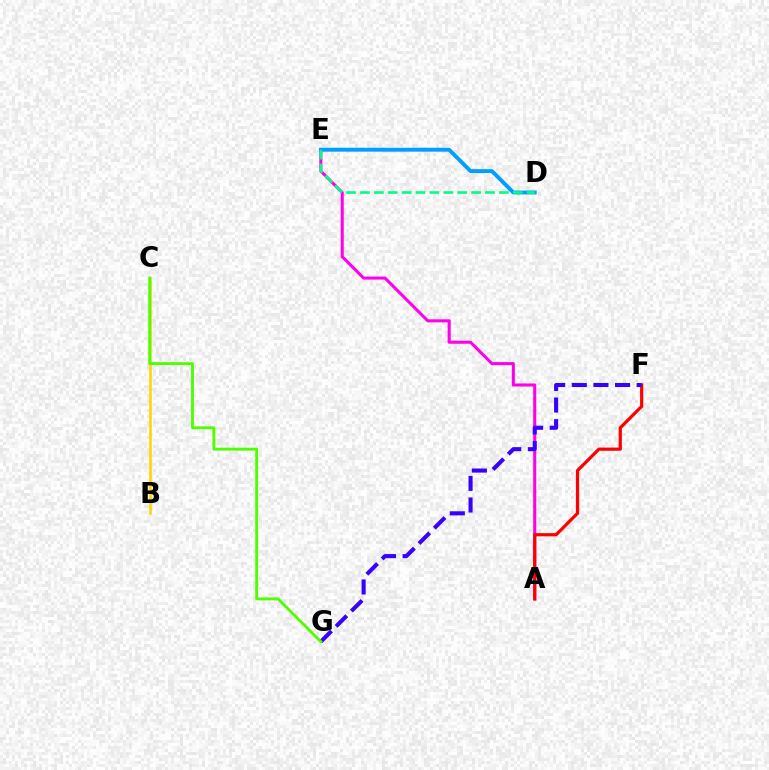{('A', 'E'): [{'color': '#ff00ed', 'line_style': 'solid', 'thickness': 2.2}], ('A', 'F'): [{'color': '#ff0000', 'line_style': 'solid', 'thickness': 2.3}], ('D', 'E'): [{'color': '#009eff', 'line_style': 'solid', 'thickness': 2.8}, {'color': '#00ff86', 'line_style': 'dashed', 'thickness': 1.89}], ('F', 'G'): [{'color': '#3700ff', 'line_style': 'dashed', 'thickness': 2.94}], ('B', 'C'): [{'color': '#ffd500', 'line_style': 'solid', 'thickness': 1.82}], ('C', 'G'): [{'color': '#4fff00', 'line_style': 'solid', 'thickness': 2.07}]}